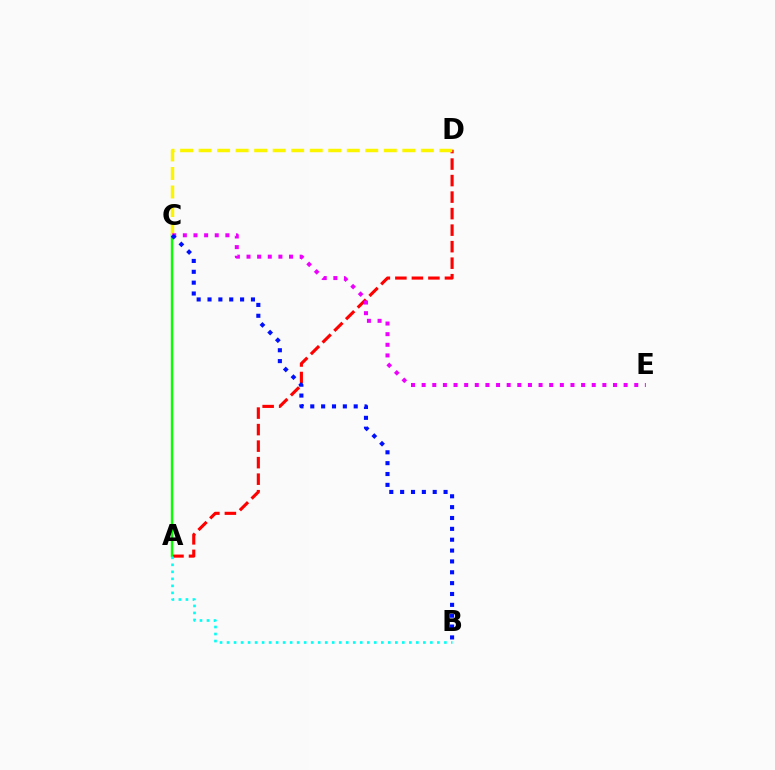{('A', 'D'): [{'color': '#ff0000', 'line_style': 'dashed', 'thickness': 2.24}], ('A', 'C'): [{'color': '#08ff00', 'line_style': 'solid', 'thickness': 1.77}], ('C', 'D'): [{'color': '#fcf500', 'line_style': 'dashed', 'thickness': 2.52}], ('A', 'B'): [{'color': '#00fff6', 'line_style': 'dotted', 'thickness': 1.9}], ('C', 'E'): [{'color': '#ee00ff', 'line_style': 'dotted', 'thickness': 2.89}], ('B', 'C'): [{'color': '#0010ff', 'line_style': 'dotted', 'thickness': 2.95}]}